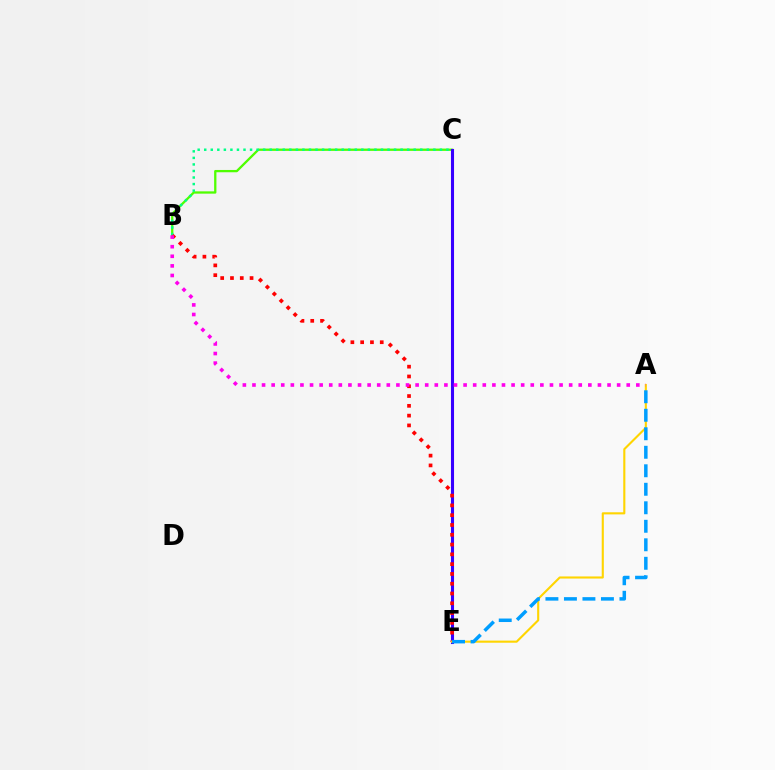{('B', 'C'): [{'color': '#4fff00', 'line_style': 'solid', 'thickness': 1.65}, {'color': '#00ff86', 'line_style': 'dotted', 'thickness': 1.78}], ('C', 'E'): [{'color': '#3700ff', 'line_style': 'solid', 'thickness': 2.22}], ('B', 'E'): [{'color': '#ff0000', 'line_style': 'dotted', 'thickness': 2.66}], ('A', 'E'): [{'color': '#ffd500', 'line_style': 'solid', 'thickness': 1.52}, {'color': '#009eff', 'line_style': 'dashed', 'thickness': 2.51}], ('A', 'B'): [{'color': '#ff00ed', 'line_style': 'dotted', 'thickness': 2.61}]}